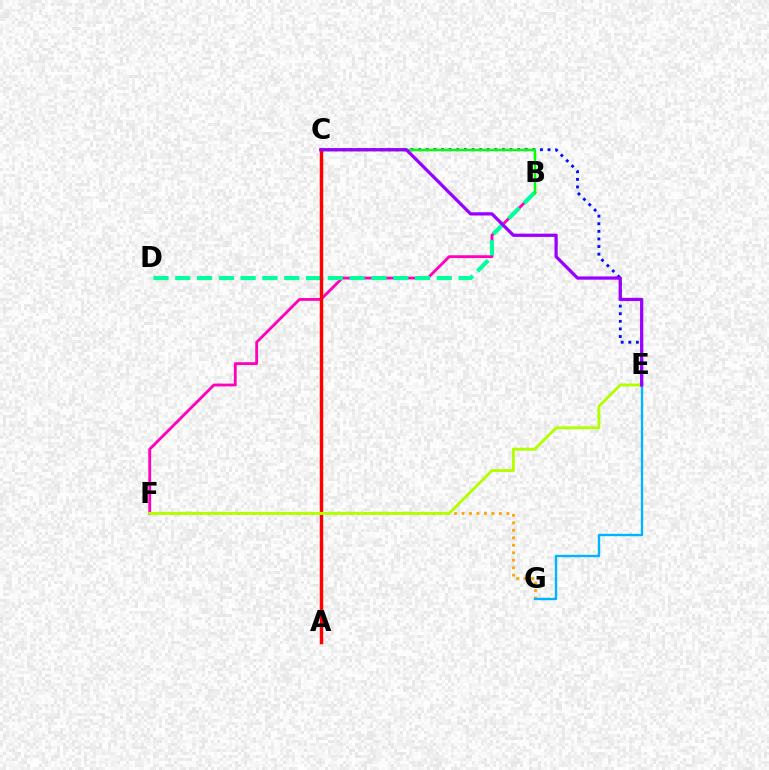{('C', 'E'): [{'color': '#0010ff', 'line_style': 'dotted', 'thickness': 2.07}, {'color': '#9b00ff', 'line_style': 'solid', 'thickness': 2.34}], ('B', 'F'): [{'color': '#ff00bd', 'line_style': 'solid', 'thickness': 2.03}], ('B', 'D'): [{'color': '#00ff9d', 'line_style': 'dashed', 'thickness': 2.96}], ('B', 'C'): [{'color': '#08ff00', 'line_style': 'solid', 'thickness': 1.78}], ('A', 'C'): [{'color': '#ff0000', 'line_style': 'solid', 'thickness': 2.48}], ('F', 'G'): [{'color': '#ffa500', 'line_style': 'dotted', 'thickness': 2.03}], ('E', 'F'): [{'color': '#b3ff00', 'line_style': 'solid', 'thickness': 2.08}], ('E', 'G'): [{'color': '#00b5ff', 'line_style': 'solid', 'thickness': 1.71}]}